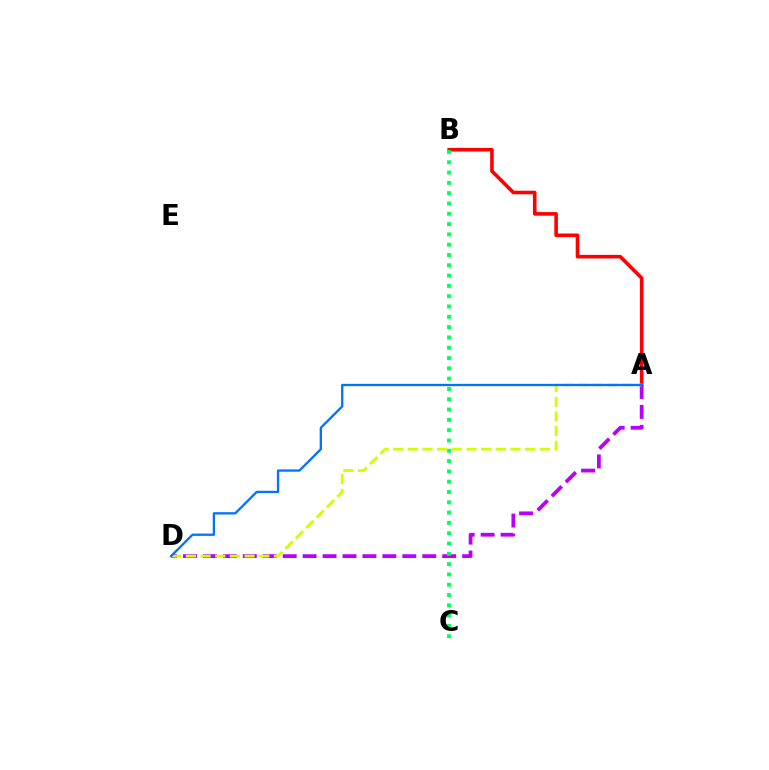{('A', 'B'): [{'color': '#ff0000', 'line_style': 'solid', 'thickness': 2.59}], ('A', 'D'): [{'color': '#b900ff', 'line_style': 'dashed', 'thickness': 2.71}, {'color': '#d1ff00', 'line_style': 'dashed', 'thickness': 1.99}, {'color': '#0074ff', 'line_style': 'solid', 'thickness': 1.67}], ('B', 'C'): [{'color': '#00ff5c', 'line_style': 'dotted', 'thickness': 2.8}]}